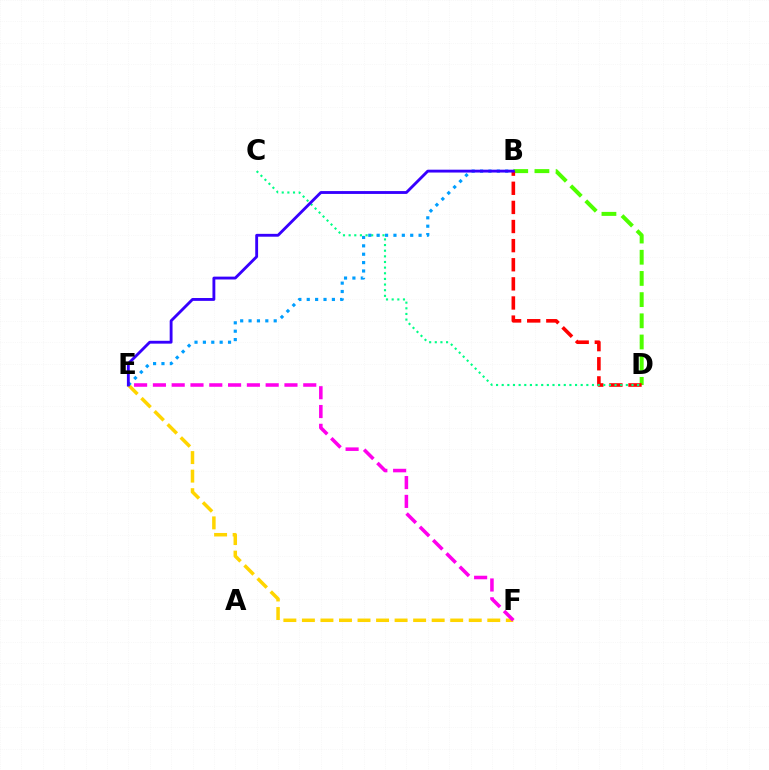{('B', 'D'): [{'color': '#4fff00', 'line_style': 'dashed', 'thickness': 2.88}, {'color': '#ff0000', 'line_style': 'dashed', 'thickness': 2.6}], ('E', 'F'): [{'color': '#ffd500', 'line_style': 'dashed', 'thickness': 2.52}, {'color': '#ff00ed', 'line_style': 'dashed', 'thickness': 2.55}], ('C', 'D'): [{'color': '#00ff86', 'line_style': 'dotted', 'thickness': 1.53}], ('B', 'E'): [{'color': '#009eff', 'line_style': 'dotted', 'thickness': 2.28}, {'color': '#3700ff', 'line_style': 'solid', 'thickness': 2.05}]}